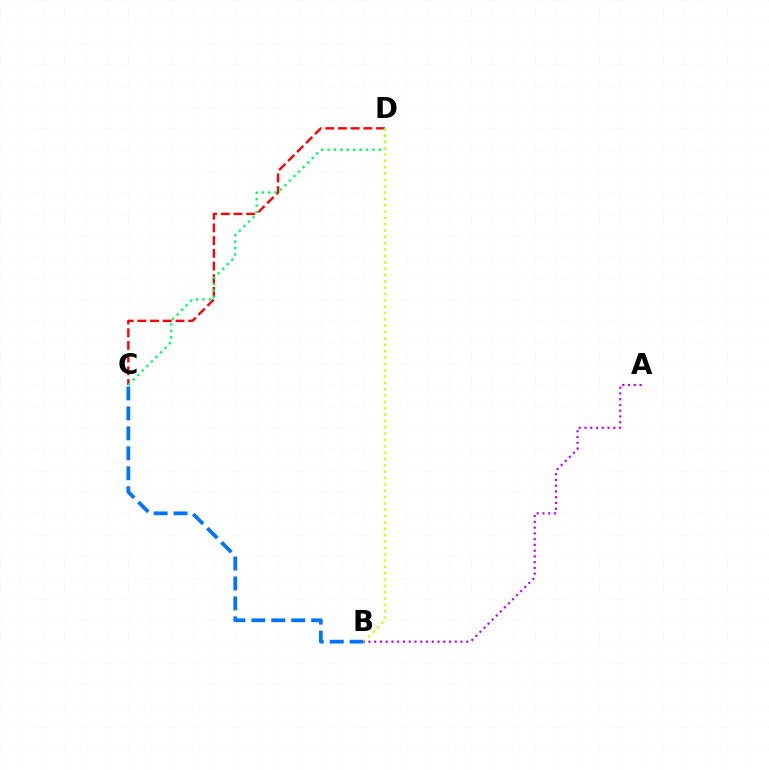{('C', 'D'): [{'color': '#ff0000', 'line_style': 'dashed', 'thickness': 1.73}, {'color': '#00ff5c', 'line_style': 'dotted', 'thickness': 1.74}], ('B', 'C'): [{'color': '#0074ff', 'line_style': 'dashed', 'thickness': 2.71}], ('B', 'D'): [{'color': '#d1ff00', 'line_style': 'dotted', 'thickness': 1.72}], ('A', 'B'): [{'color': '#b900ff', 'line_style': 'dotted', 'thickness': 1.56}]}